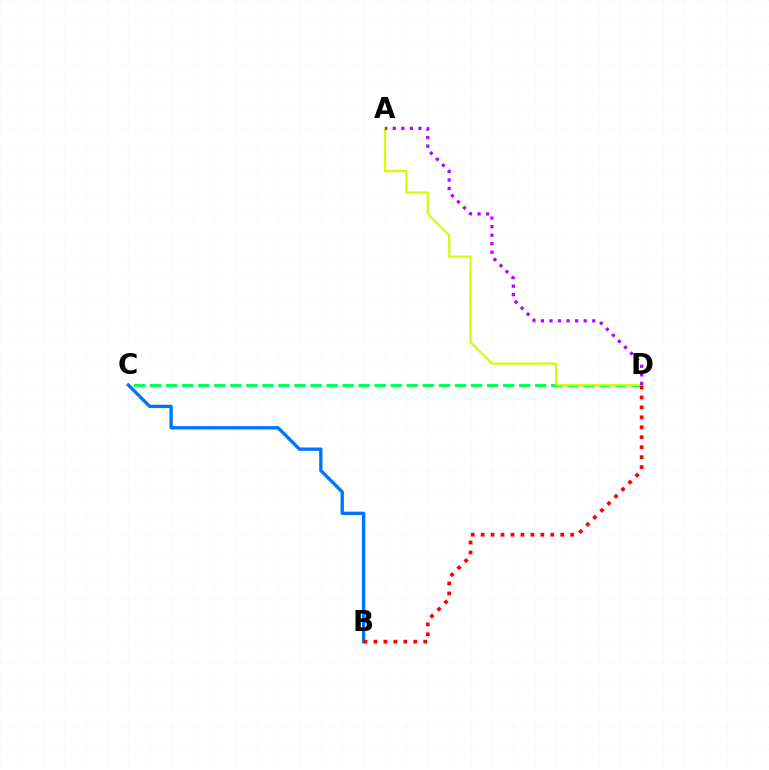{('C', 'D'): [{'color': '#00ff5c', 'line_style': 'dashed', 'thickness': 2.18}], ('A', 'D'): [{'color': '#d1ff00', 'line_style': 'solid', 'thickness': 1.59}, {'color': '#b900ff', 'line_style': 'dotted', 'thickness': 2.32}], ('B', 'C'): [{'color': '#0074ff', 'line_style': 'solid', 'thickness': 2.41}], ('B', 'D'): [{'color': '#ff0000', 'line_style': 'dotted', 'thickness': 2.7}]}